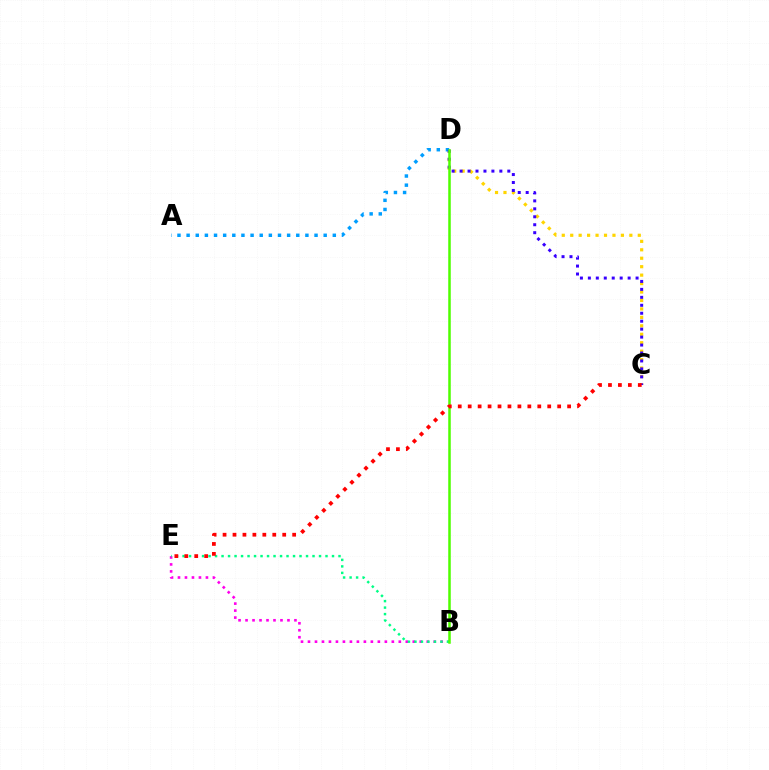{('B', 'E'): [{'color': '#ff00ed', 'line_style': 'dotted', 'thickness': 1.9}, {'color': '#00ff86', 'line_style': 'dotted', 'thickness': 1.77}], ('C', 'D'): [{'color': '#ffd500', 'line_style': 'dotted', 'thickness': 2.29}, {'color': '#3700ff', 'line_style': 'dotted', 'thickness': 2.16}], ('A', 'D'): [{'color': '#009eff', 'line_style': 'dotted', 'thickness': 2.48}], ('B', 'D'): [{'color': '#4fff00', 'line_style': 'solid', 'thickness': 1.82}], ('C', 'E'): [{'color': '#ff0000', 'line_style': 'dotted', 'thickness': 2.7}]}